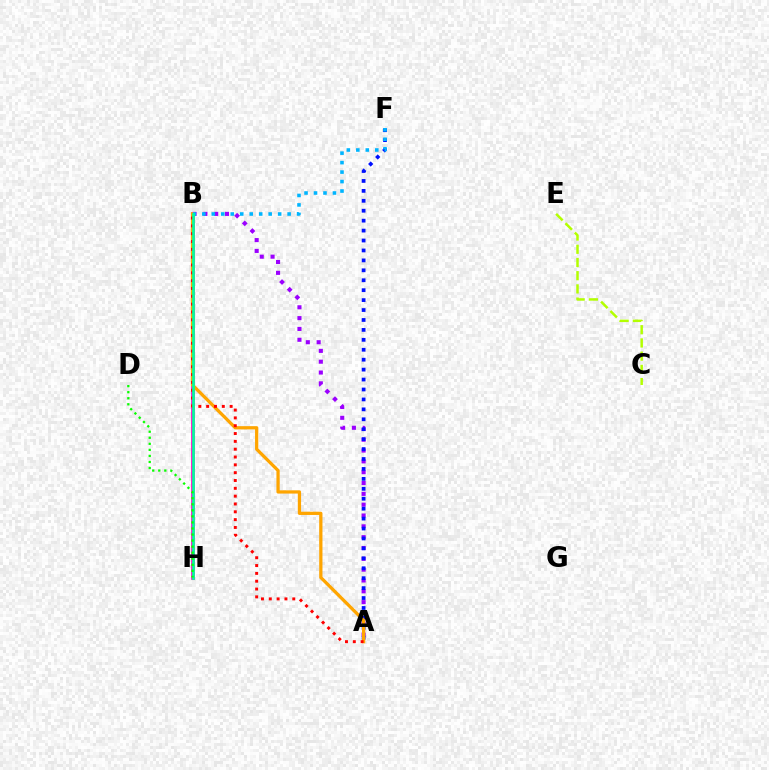{('A', 'B'): [{'color': '#9b00ff', 'line_style': 'dotted', 'thickness': 2.94}, {'color': '#ffa500', 'line_style': 'solid', 'thickness': 2.34}, {'color': '#ff0000', 'line_style': 'dotted', 'thickness': 2.13}], ('A', 'F'): [{'color': '#0010ff', 'line_style': 'dotted', 'thickness': 2.7}], ('C', 'E'): [{'color': '#b3ff00', 'line_style': 'dashed', 'thickness': 1.79}], ('B', 'H'): [{'color': '#ff00bd', 'line_style': 'solid', 'thickness': 2.63}, {'color': '#00ff9d', 'line_style': 'solid', 'thickness': 1.92}], ('B', 'F'): [{'color': '#00b5ff', 'line_style': 'dotted', 'thickness': 2.58}], ('D', 'H'): [{'color': '#08ff00', 'line_style': 'dotted', 'thickness': 1.64}]}